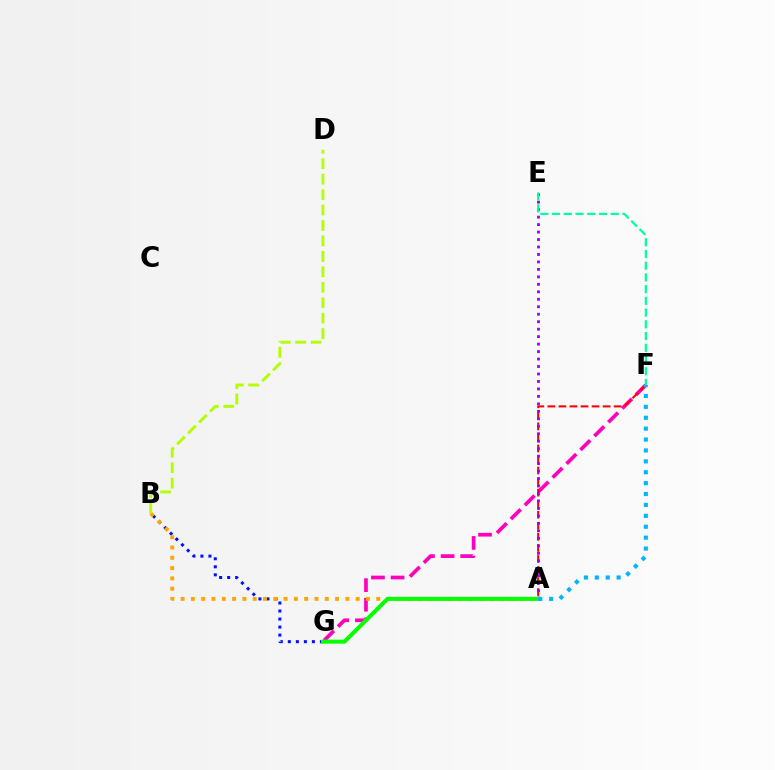{('F', 'G'): [{'color': '#ff00bd', 'line_style': 'dashed', 'thickness': 2.66}], ('B', 'G'): [{'color': '#0010ff', 'line_style': 'dotted', 'thickness': 2.18}], ('A', 'B'): [{'color': '#ffa500', 'line_style': 'dotted', 'thickness': 2.8}], ('A', 'F'): [{'color': '#ff0000', 'line_style': 'dashed', 'thickness': 1.5}, {'color': '#00b5ff', 'line_style': 'dotted', 'thickness': 2.96}], ('A', 'E'): [{'color': '#9b00ff', 'line_style': 'dotted', 'thickness': 2.03}], ('A', 'G'): [{'color': '#08ff00', 'line_style': 'solid', 'thickness': 2.9}], ('B', 'D'): [{'color': '#b3ff00', 'line_style': 'dashed', 'thickness': 2.1}], ('E', 'F'): [{'color': '#00ff9d', 'line_style': 'dashed', 'thickness': 1.59}]}